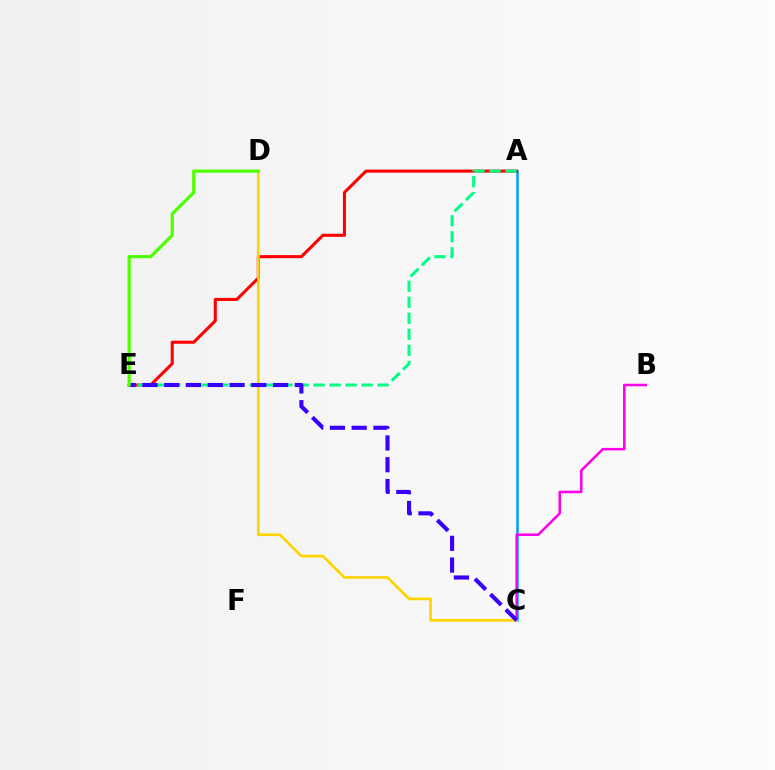{('A', 'C'): [{'color': '#009eff', 'line_style': 'solid', 'thickness': 1.82}], ('A', 'E'): [{'color': '#ff0000', 'line_style': 'solid', 'thickness': 2.21}, {'color': '#00ff86', 'line_style': 'dashed', 'thickness': 2.17}], ('B', 'C'): [{'color': '#ff00ed', 'line_style': 'solid', 'thickness': 1.83}], ('C', 'D'): [{'color': '#ffd500', 'line_style': 'solid', 'thickness': 1.93}], ('C', 'E'): [{'color': '#3700ff', 'line_style': 'dashed', 'thickness': 2.96}], ('D', 'E'): [{'color': '#4fff00', 'line_style': 'solid', 'thickness': 2.32}]}